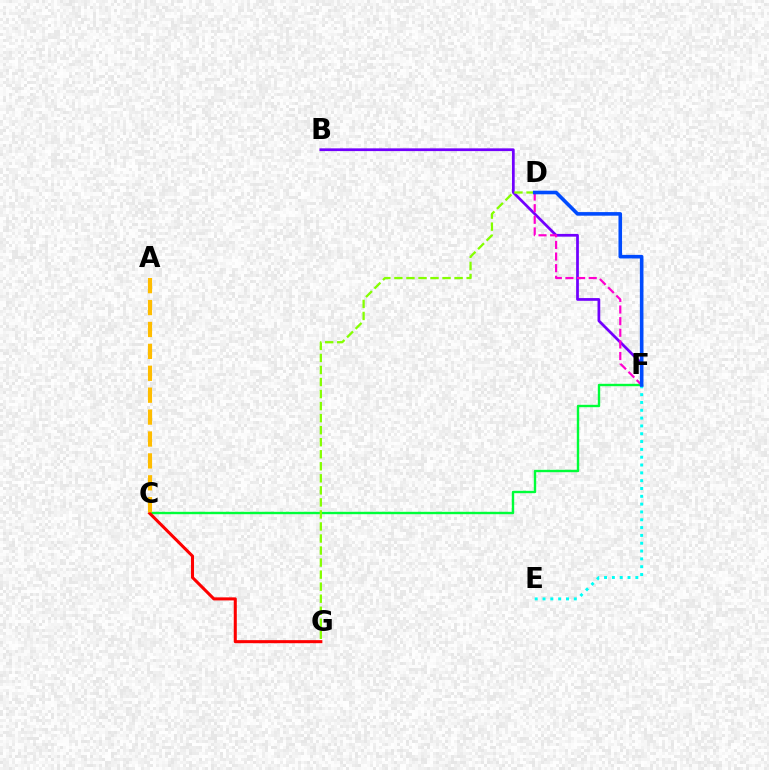{('C', 'F'): [{'color': '#00ff39', 'line_style': 'solid', 'thickness': 1.72}], ('B', 'F'): [{'color': '#7200ff', 'line_style': 'solid', 'thickness': 1.97}], ('D', 'F'): [{'color': '#ff00cf', 'line_style': 'dashed', 'thickness': 1.58}, {'color': '#004bff', 'line_style': 'solid', 'thickness': 2.59}], ('C', 'G'): [{'color': '#ff0000', 'line_style': 'solid', 'thickness': 2.2}], ('D', 'G'): [{'color': '#84ff00', 'line_style': 'dashed', 'thickness': 1.64}], ('A', 'C'): [{'color': '#ffbd00', 'line_style': 'dashed', 'thickness': 2.98}], ('E', 'F'): [{'color': '#00fff6', 'line_style': 'dotted', 'thickness': 2.12}]}